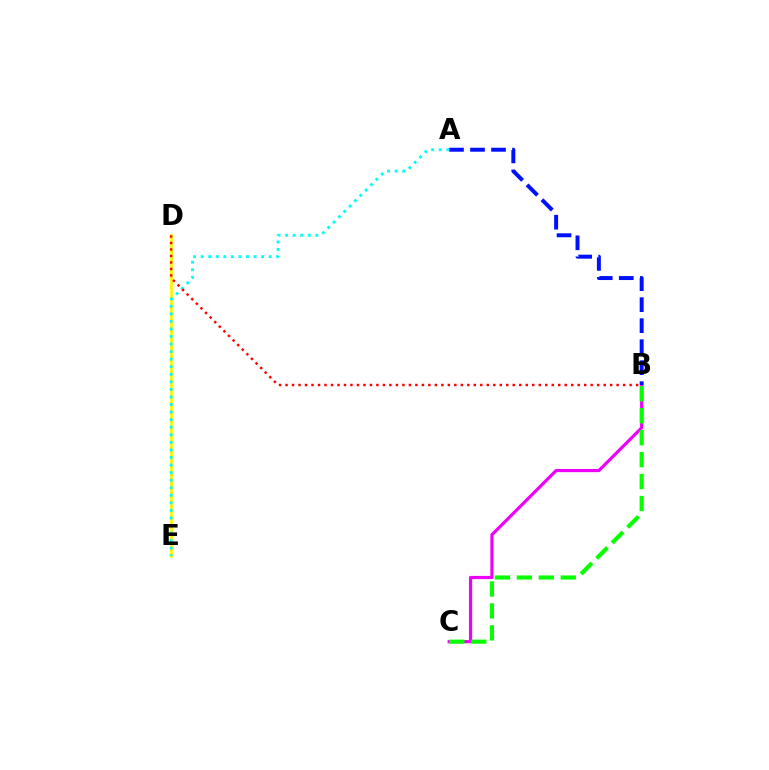{('D', 'E'): [{'color': '#fcf500', 'line_style': 'solid', 'thickness': 1.99}], ('B', 'C'): [{'color': '#ee00ff', 'line_style': 'solid', 'thickness': 2.29}, {'color': '#08ff00', 'line_style': 'dashed', 'thickness': 2.98}], ('A', 'B'): [{'color': '#0010ff', 'line_style': 'dashed', 'thickness': 2.85}], ('A', 'E'): [{'color': '#00fff6', 'line_style': 'dotted', 'thickness': 2.05}], ('B', 'D'): [{'color': '#ff0000', 'line_style': 'dotted', 'thickness': 1.76}]}